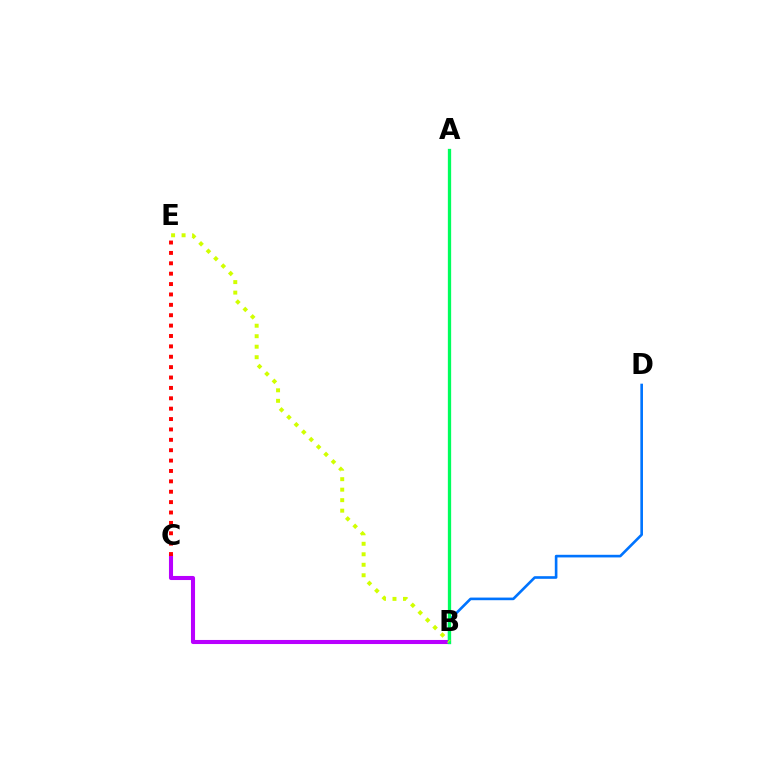{('B', 'C'): [{'color': '#b900ff', 'line_style': 'solid', 'thickness': 2.94}], ('B', 'D'): [{'color': '#0074ff', 'line_style': 'solid', 'thickness': 1.89}], ('C', 'E'): [{'color': '#ff0000', 'line_style': 'dotted', 'thickness': 2.82}], ('A', 'B'): [{'color': '#00ff5c', 'line_style': 'solid', 'thickness': 2.37}], ('B', 'E'): [{'color': '#d1ff00', 'line_style': 'dotted', 'thickness': 2.85}]}